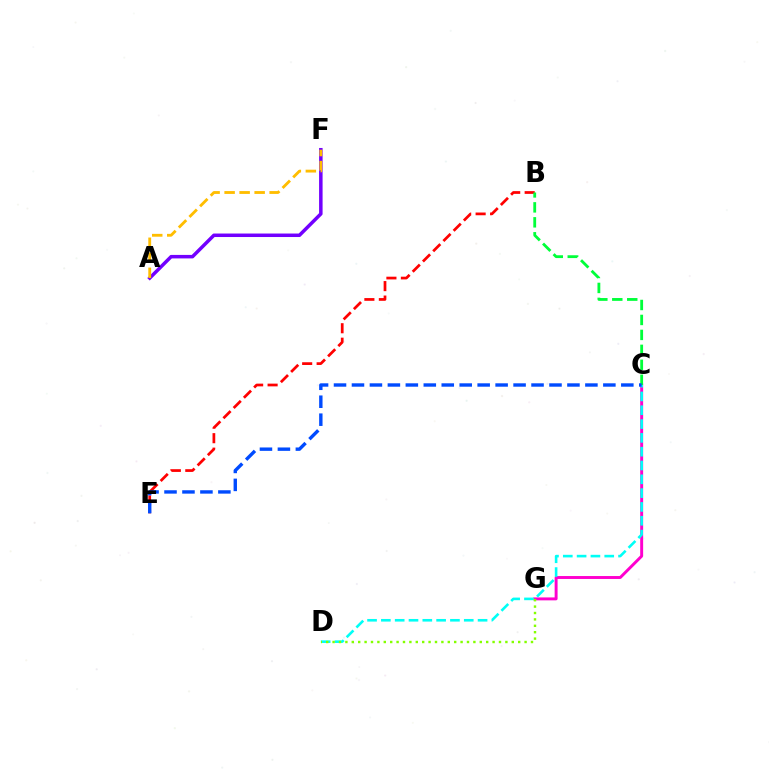{('B', 'E'): [{'color': '#ff0000', 'line_style': 'dashed', 'thickness': 1.97}], ('C', 'G'): [{'color': '#ff00cf', 'line_style': 'solid', 'thickness': 2.11}], ('A', 'F'): [{'color': '#7200ff', 'line_style': 'solid', 'thickness': 2.52}, {'color': '#ffbd00', 'line_style': 'dashed', 'thickness': 2.04}], ('C', 'D'): [{'color': '#00fff6', 'line_style': 'dashed', 'thickness': 1.88}], ('D', 'G'): [{'color': '#84ff00', 'line_style': 'dotted', 'thickness': 1.74}], ('B', 'C'): [{'color': '#00ff39', 'line_style': 'dashed', 'thickness': 2.03}], ('C', 'E'): [{'color': '#004bff', 'line_style': 'dashed', 'thickness': 2.44}]}